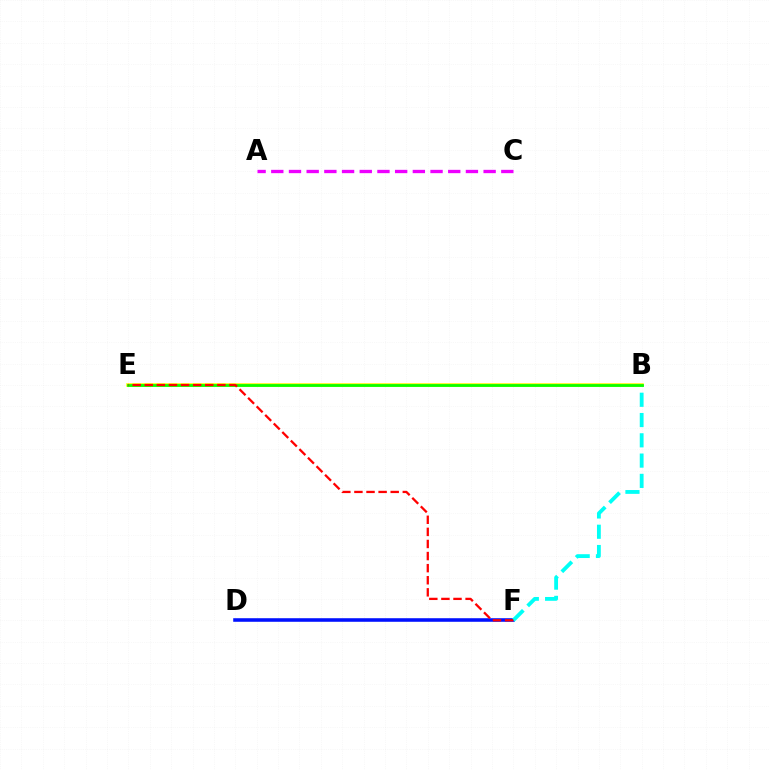{('A', 'C'): [{'color': '#ee00ff', 'line_style': 'dashed', 'thickness': 2.4}], ('B', 'E'): [{'color': '#fcf500', 'line_style': 'solid', 'thickness': 2.55}, {'color': '#08ff00', 'line_style': 'solid', 'thickness': 1.99}], ('D', 'F'): [{'color': '#0010ff', 'line_style': 'solid', 'thickness': 2.56}], ('B', 'F'): [{'color': '#00fff6', 'line_style': 'dashed', 'thickness': 2.75}], ('E', 'F'): [{'color': '#ff0000', 'line_style': 'dashed', 'thickness': 1.64}]}